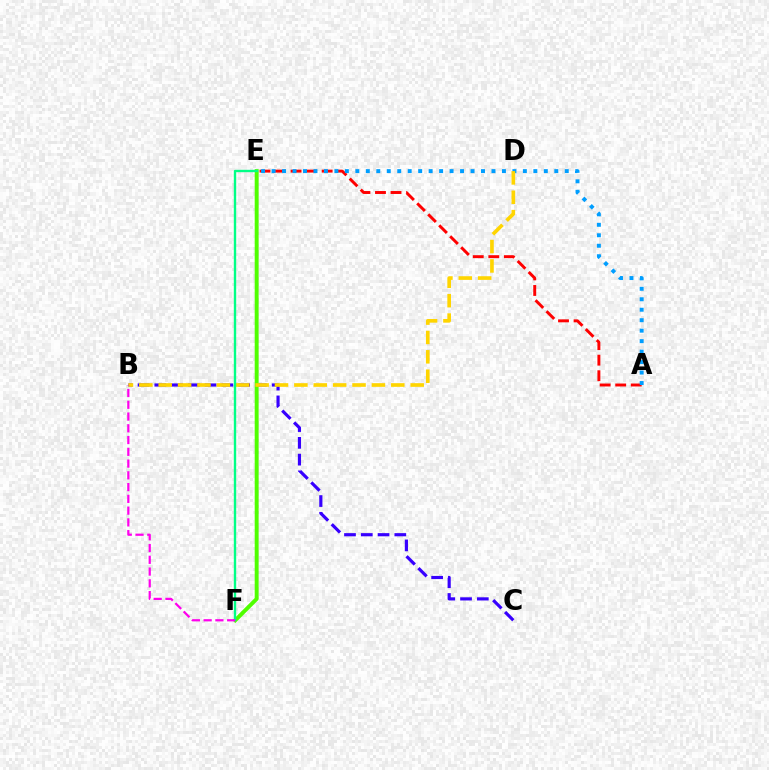{('A', 'E'): [{'color': '#ff0000', 'line_style': 'dashed', 'thickness': 2.11}, {'color': '#009eff', 'line_style': 'dotted', 'thickness': 2.84}], ('B', 'C'): [{'color': '#3700ff', 'line_style': 'dashed', 'thickness': 2.28}], ('E', 'F'): [{'color': '#4fff00', 'line_style': 'solid', 'thickness': 2.83}, {'color': '#00ff86', 'line_style': 'solid', 'thickness': 1.71}], ('B', 'D'): [{'color': '#ffd500', 'line_style': 'dashed', 'thickness': 2.63}], ('B', 'F'): [{'color': '#ff00ed', 'line_style': 'dashed', 'thickness': 1.6}]}